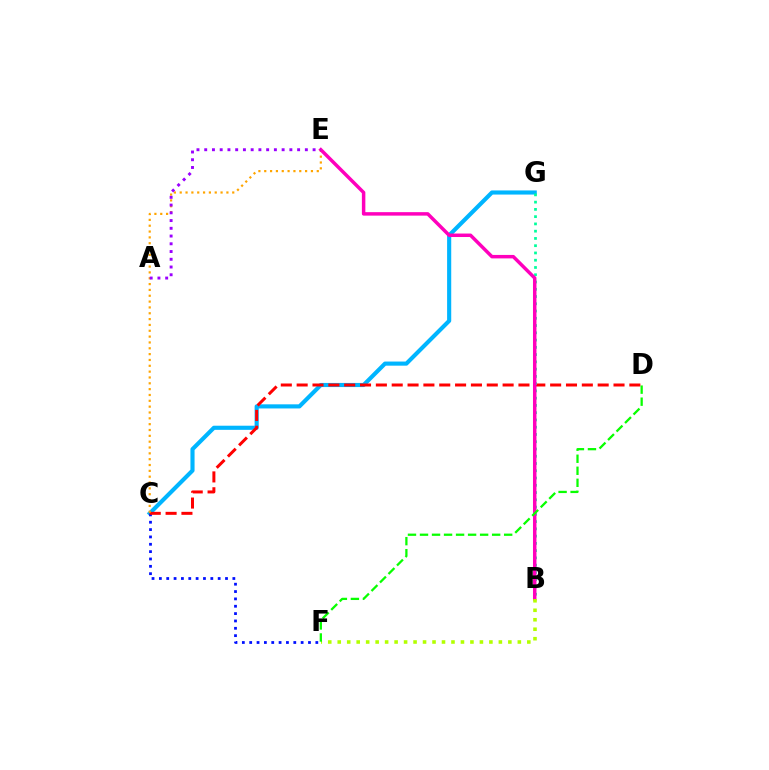{('C', 'G'): [{'color': '#00b5ff', 'line_style': 'solid', 'thickness': 2.97}], ('C', 'F'): [{'color': '#0010ff', 'line_style': 'dotted', 'thickness': 2.0}], ('C', 'D'): [{'color': '#ff0000', 'line_style': 'dashed', 'thickness': 2.15}], ('C', 'E'): [{'color': '#ffa500', 'line_style': 'dotted', 'thickness': 1.59}], ('B', 'G'): [{'color': '#00ff9d', 'line_style': 'dotted', 'thickness': 1.97}], ('B', 'E'): [{'color': '#ff00bd', 'line_style': 'solid', 'thickness': 2.5}], ('B', 'F'): [{'color': '#b3ff00', 'line_style': 'dotted', 'thickness': 2.58}], ('A', 'E'): [{'color': '#9b00ff', 'line_style': 'dotted', 'thickness': 2.1}], ('D', 'F'): [{'color': '#08ff00', 'line_style': 'dashed', 'thickness': 1.63}]}